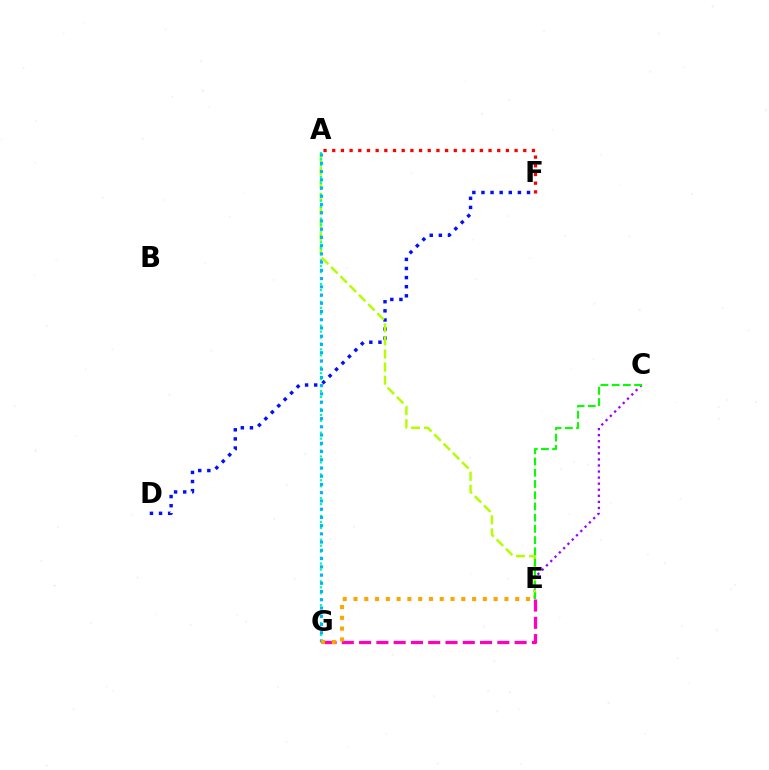{('A', 'F'): [{'color': '#ff0000', 'line_style': 'dotted', 'thickness': 2.36}], ('E', 'G'): [{'color': '#ff00bd', 'line_style': 'dashed', 'thickness': 2.35}, {'color': '#ffa500', 'line_style': 'dotted', 'thickness': 2.93}], ('D', 'F'): [{'color': '#0010ff', 'line_style': 'dotted', 'thickness': 2.47}], ('C', 'E'): [{'color': '#9b00ff', 'line_style': 'dotted', 'thickness': 1.65}, {'color': '#08ff00', 'line_style': 'dashed', 'thickness': 1.52}], ('A', 'E'): [{'color': '#b3ff00', 'line_style': 'dashed', 'thickness': 1.78}], ('A', 'G'): [{'color': '#00ff9d', 'line_style': 'dotted', 'thickness': 1.62}, {'color': '#00b5ff', 'line_style': 'dotted', 'thickness': 2.24}]}